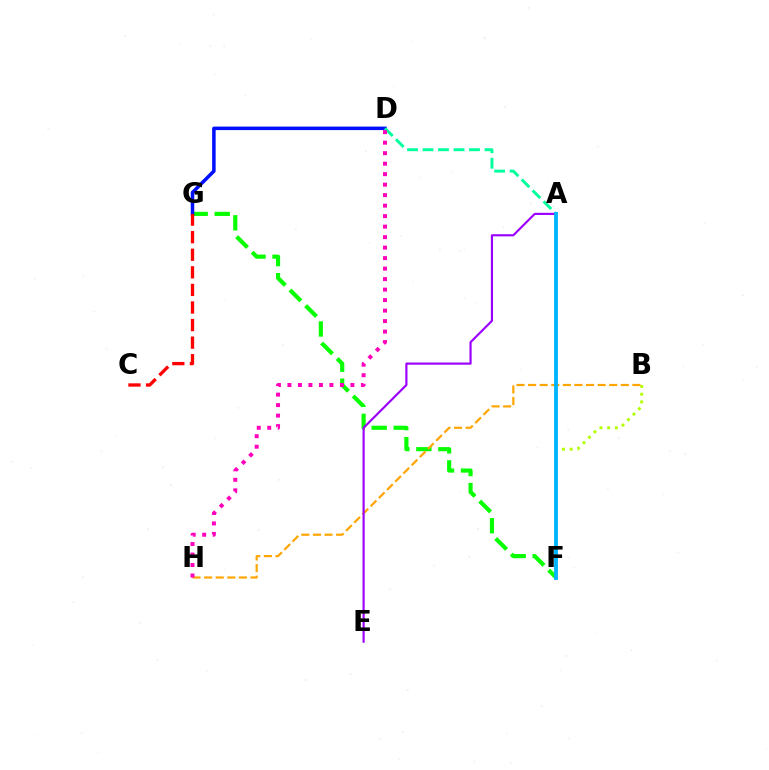{('B', 'F'): [{'color': '#b3ff00', 'line_style': 'dotted', 'thickness': 2.1}], ('F', 'G'): [{'color': '#08ff00', 'line_style': 'dashed', 'thickness': 2.99}], ('D', 'G'): [{'color': '#0010ff', 'line_style': 'solid', 'thickness': 2.53}], ('A', 'D'): [{'color': '#00ff9d', 'line_style': 'dashed', 'thickness': 2.1}], ('C', 'G'): [{'color': '#ff0000', 'line_style': 'dashed', 'thickness': 2.39}], ('B', 'H'): [{'color': '#ffa500', 'line_style': 'dashed', 'thickness': 1.57}], ('A', 'E'): [{'color': '#9b00ff', 'line_style': 'solid', 'thickness': 1.56}], ('D', 'H'): [{'color': '#ff00bd', 'line_style': 'dotted', 'thickness': 2.85}], ('A', 'F'): [{'color': '#00b5ff', 'line_style': 'solid', 'thickness': 2.77}]}